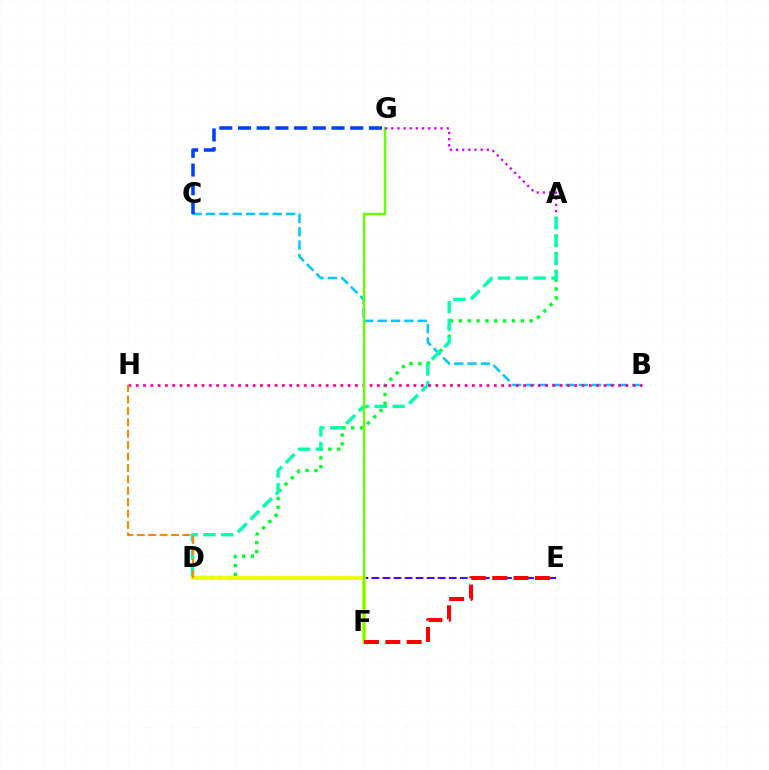{('B', 'C'): [{'color': '#00c7ff', 'line_style': 'dashed', 'thickness': 1.81}], ('A', 'D'): [{'color': '#00ff27', 'line_style': 'dotted', 'thickness': 2.4}, {'color': '#00ffaf', 'line_style': 'dashed', 'thickness': 2.42}], ('B', 'H'): [{'color': '#ff00a0', 'line_style': 'dotted', 'thickness': 1.99}], ('D', 'E'): [{'color': '#4f00ff', 'line_style': 'dashed', 'thickness': 1.5}], ('C', 'G'): [{'color': '#003fff', 'line_style': 'dashed', 'thickness': 2.54}], ('D', 'F'): [{'color': '#eeff00', 'line_style': 'solid', 'thickness': 2.7}], ('D', 'H'): [{'color': '#ff8800', 'line_style': 'dashed', 'thickness': 1.55}], ('F', 'G'): [{'color': '#66ff00', 'line_style': 'solid', 'thickness': 1.73}], ('E', 'F'): [{'color': '#ff0000', 'line_style': 'dashed', 'thickness': 2.9}], ('A', 'G'): [{'color': '#d600ff', 'line_style': 'dotted', 'thickness': 1.67}]}